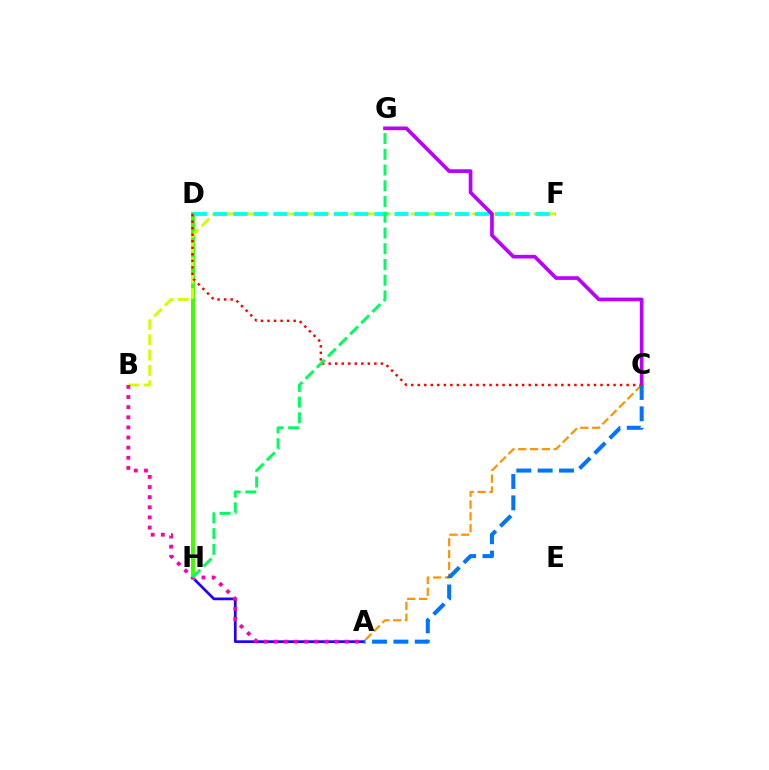{('A', 'H'): [{'color': '#2500ff', 'line_style': 'solid', 'thickness': 1.97}], ('A', 'C'): [{'color': '#ff9400', 'line_style': 'dashed', 'thickness': 1.61}, {'color': '#0074ff', 'line_style': 'dashed', 'thickness': 2.9}], ('D', 'H'): [{'color': '#3dff00', 'line_style': 'solid', 'thickness': 2.82}], ('B', 'F'): [{'color': '#d1ff00', 'line_style': 'dashed', 'thickness': 2.08}], ('D', 'F'): [{'color': '#00fff6', 'line_style': 'dashed', 'thickness': 2.74}], ('C', 'G'): [{'color': '#b900ff', 'line_style': 'solid', 'thickness': 2.65}], ('C', 'D'): [{'color': '#ff0000', 'line_style': 'dotted', 'thickness': 1.77}], ('A', 'B'): [{'color': '#ff00ac', 'line_style': 'dotted', 'thickness': 2.75}], ('G', 'H'): [{'color': '#00ff5c', 'line_style': 'dashed', 'thickness': 2.14}]}